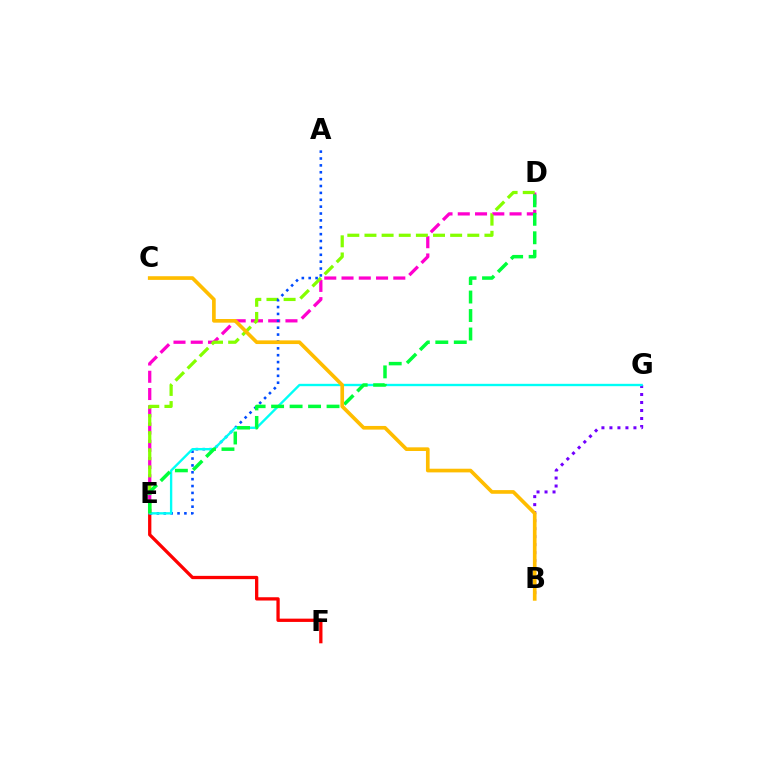{('B', 'G'): [{'color': '#7200ff', 'line_style': 'dotted', 'thickness': 2.17}], ('E', 'F'): [{'color': '#ff0000', 'line_style': 'solid', 'thickness': 2.36}], ('D', 'E'): [{'color': '#ff00cf', 'line_style': 'dashed', 'thickness': 2.35}, {'color': '#84ff00', 'line_style': 'dashed', 'thickness': 2.33}, {'color': '#00ff39', 'line_style': 'dashed', 'thickness': 2.51}], ('A', 'E'): [{'color': '#004bff', 'line_style': 'dotted', 'thickness': 1.87}], ('E', 'G'): [{'color': '#00fff6', 'line_style': 'solid', 'thickness': 1.7}], ('B', 'C'): [{'color': '#ffbd00', 'line_style': 'solid', 'thickness': 2.64}]}